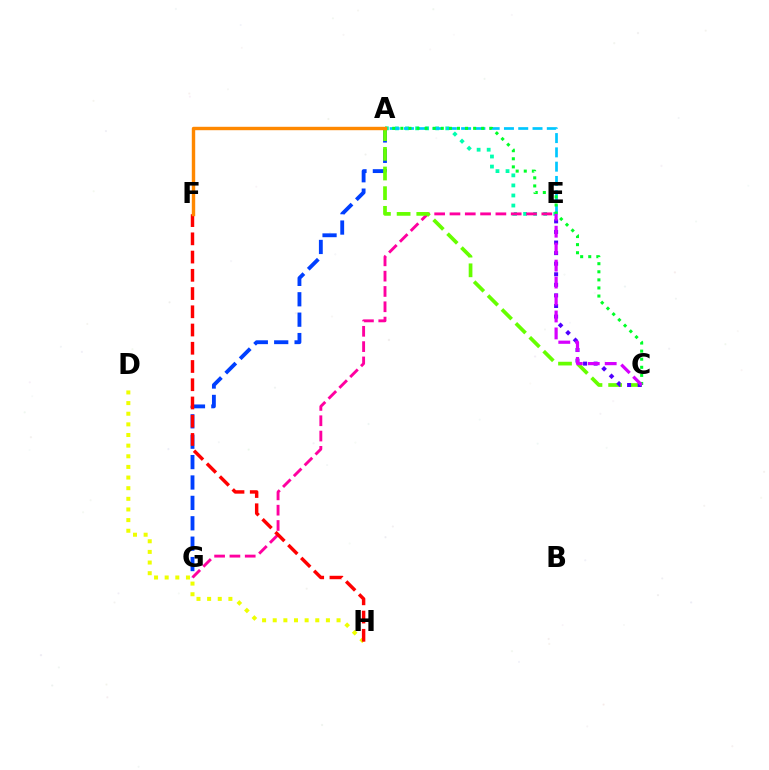{('A', 'G'): [{'color': '#003fff', 'line_style': 'dashed', 'thickness': 2.77}], ('A', 'E'): [{'color': '#00ffaf', 'line_style': 'dotted', 'thickness': 2.73}, {'color': '#00c7ff', 'line_style': 'dashed', 'thickness': 1.94}], ('E', 'G'): [{'color': '#ff00a0', 'line_style': 'dashed', 'thickness': 2.08}], ('D', 'H'): [{'color': '#eeff00', 'line_style': 'dotted', 'thickness': 2.89}], ('A', 'C'): [{'color': '#66ff00', 'line_style': 'dashed', 'thickness': 2.67}, {'color': '#00ff27', 'line_style': 'dotted', 'thickness': 2.2}], ('F', 'H'): [{'color': '#ff0000', 'line_style': 'dashed', 'thickness': 2.48}], ('C', 'E'): [{'color': '#4f00ff', 'line_style': 'dotted', 'thickness': 2.87}, {'color': '#d600ff', 'line_style': 'dashed', 'thickness': 2.3}], ('A', 'F'): [{'color': '#ff8800', 'line_style': 'solid', 'thickness': 2.45}]}